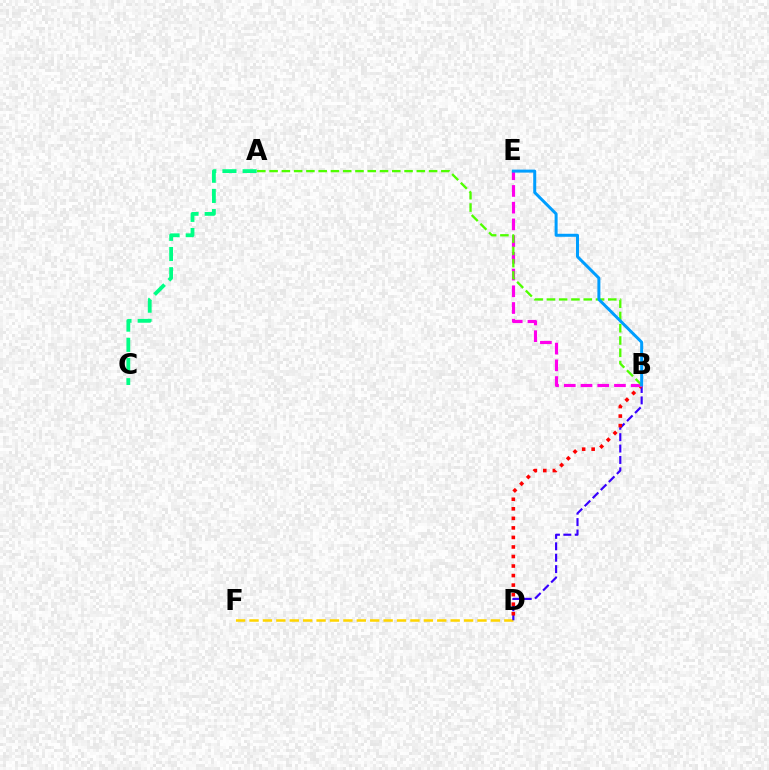{('D', 'F'): [{'color': '#ffd500', 'line_style': 'dashed', 'thickness': 1.82}], ('B', 'D'): [{'color': '#3700ff', 'line_style': 'dashed', 'thickness': 1.55}, {'color': '#ff0000', 'line_style': 'dotted', 'thickness': 2.59}], ('A', 'C'): [{'color': '#00ff86', 'line_style': 'dashed', 'thickness': 2.74}], ('B', 'E'): [{'color': '#ff00ed', 'line_style': 'dashed', 'thickness': 2.27}, {'color': '#009eff', 'line_style': 'solid', 'thickness': 2.16}], ('A', 'B'): [{'color': '#4fff00', 'line_style': 'dashed', 'thickness': 1.67}]}